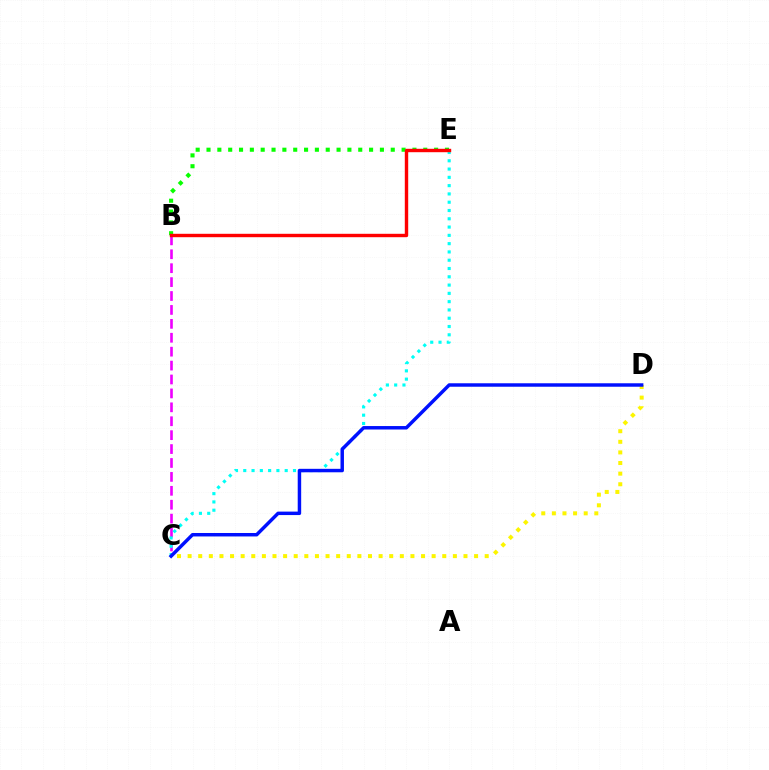{('B', 'C'): [{'color': '#ee00ff', 'line_style': 'dashed', 'thickness': 1.89}], ('B', 'E'): [{'color': '#08ff00', 'line_style': 'dotted', 'thickness': 2.94}, {'color': '#ff0000', 'line_style': 'solid', 'thickness': 2.45}], ('C', 'D'): [{'color': '#fcf500', 'line_style': 'dotted', 'thickness': 2.88}, {'color': '#0010ff', 'line_style': 'solid', 'thickness': 2.49}], ('C', 'E'): [{'color': '#00fff6', 'line_style': 'dotted', 'thickness': 2.25}]}